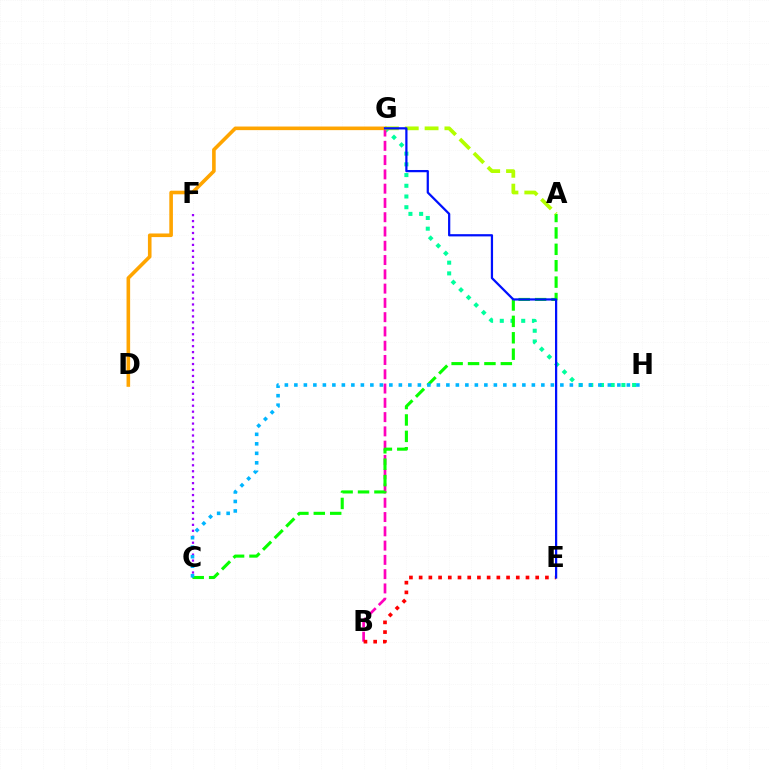{('C', 'F'): [{'color': '#9b00ff', 'line_style': 'dotted', 'thickness': 1.62}], ('G', 'H'): [{'color': '#00ff9d', 'line_style': 'dotted', 'thickness': 2.91}], ('B', 'G'): [{'color': '#ff00bd', 'line_style': 'dashed', 'thickness': 1.94}], ('D', 'G'): [{'color': '#ffa500', 'line_style': 'solid', 'thickness': 2.59}], ('A', 'C'): [{'color': '#08ff00', 'line_style': 'dashed', 'thickness': 2.23}], ('B', 'E'): [{'color': '#ff0000', 'line_style': 'dotted', 'thickness': 2.64}], ('A', 'G'): [{'color': '#b3ff00', 'line_style': 'dashed', 'thickness': 2.69}], ('E', 'G'): [{'color': '#0010ff', 'line_style': 'solid', 'thickness': 1.61}], ('C', 'H'): [{'color': '#00b5ff', 'line_style': 'dotted', 'thickness': 2.58}]}